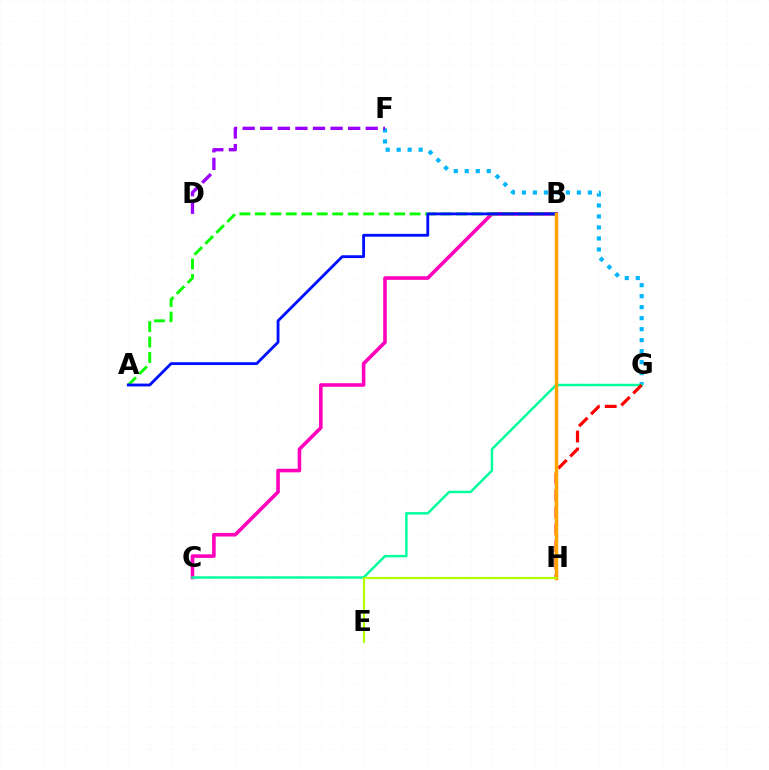{('B', 'C'): [{'color': '#ff00bd', 'line_style': 'solid', 'thickness': 2.58}], ('F', 'G'): [{'color': '#00b5ff', 'line_style': 'dotted', 'thickness': 2.99}], ('A', 'B'): [{'color': '#08ff00', 'line_style': 'dashed', 'thickness': 2.1}, {'color': '#0010ff', 'line_style': 'solid', 'thickness': 2.04}], ('C', 'G'): [{'color': '#00ff9d', 'line_style': 'solid', 'thickness': 1.78}], ('G', 'H'): [{'color': '#ff0000', 'line_style': 'dashed', 'thickness': 2.3}], ('B', 'H'): [{'color': '#ffa500', 'line_style': 'solid', 'thickness': 2.51}], ('E', 'H'): [{'color': '#b3ff00', 'line_style': 'solid', 'thickness': 1.56}], ('D', 'F'): [{'color': '#9b00ff', 'line_style': 'dashed', 'thickness': 2.39}]}